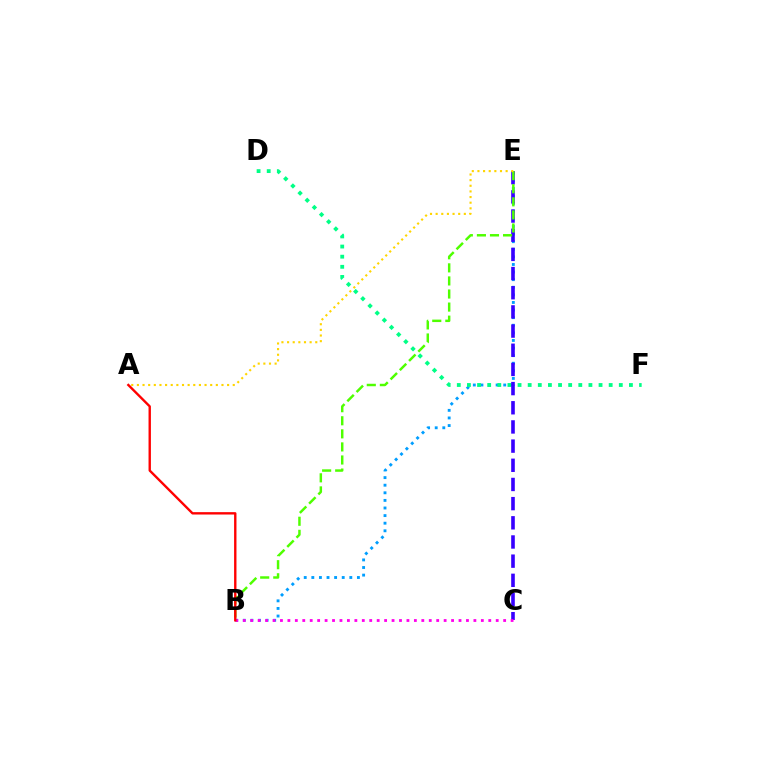{('B', 'E'): [{'color': '#009eff', 'line_style': 'dotted', 'thickness': 2.06}, {'color': '#4fff00', 'line_style': 'dashed', 'thickness': 1.78}], ('D', 'F'): [{'color': '#00ff86', 'line_style': 'dotted', 'thickness': 2.75}], ('C', 'E'): [{'color': '#3700ff', 'line_style': 'dashed', 'thickness': 2.6}], ('B', 'C'): [{'color': '#ff00ed', 'line_style': 'dotted', 'thickness': 2.02}], ('A', 'B'): [{'color': '#ff0000', 'line_style': 'solid', 'thickness': 1.71}], ('A', 'E'): [{'color': '#ffd500', 'line_style': 'dotted', 'thickness': 1.53}]}